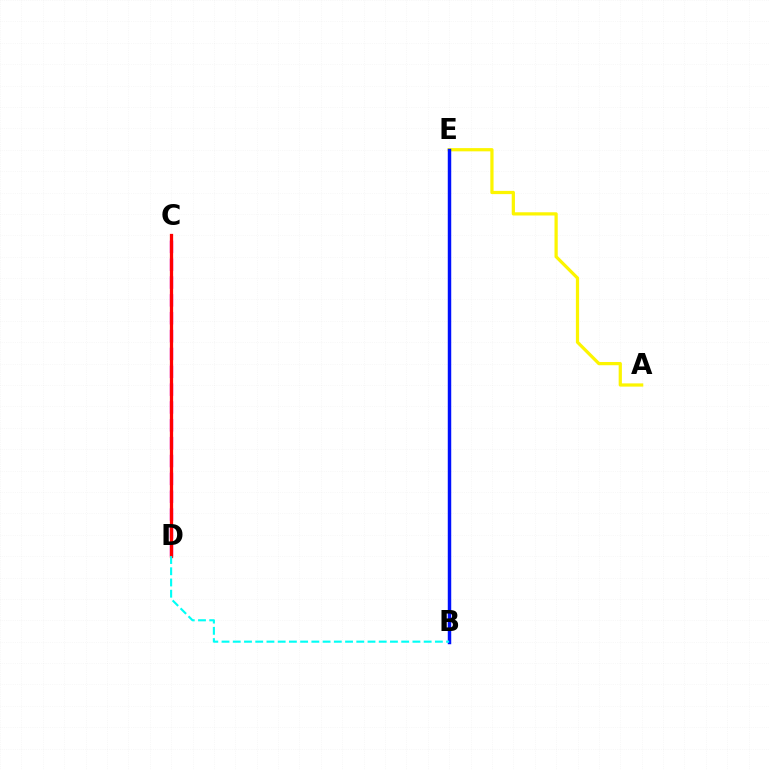{('A', 'E'): [{'color': '#fcf500', 'line_style': 'solid', 'thickness': 2.32}], ('B', 'E'): [{'color': '#08ff00', 'line_style': 'dotted', 'thickness': 2.07}, {'color': '#0010ff', 'line_style': 'solid', 'thickness': 2.49}], ('C', 'D'): [{'color': '#ee00ff', 'line_style': 'dashed', 'thickness': 2.42}, {'color': '#ff0000', 'line_style': 'solid', 'thickness': 2.35}], ('B', 'D'): [{'color': '#00fff6', 'line_style': 'dashed', 'thickness': 1.53}]}